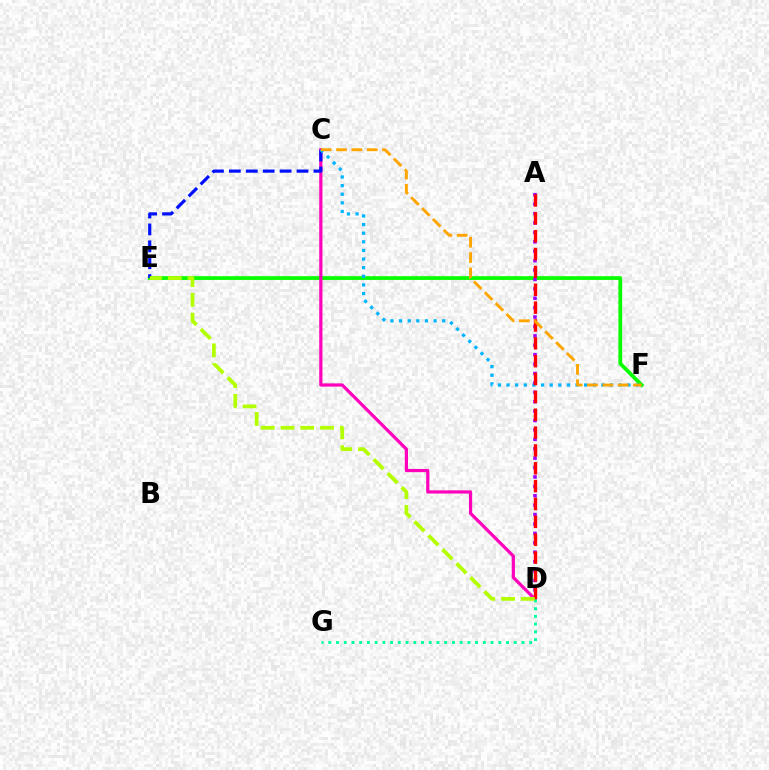{('E', 'F'): [{'color': '#08ff00', 'line_style': 'solid', 'thickness': 2.71}], ('C', 'D'): [{'color': '#ff00bd', 'line_style': 'solid', 'thickness': 2.31}], ('C', 'E'): [{'color': '#0010ff', 'line_style': 'dashed', 'thickness': 2.3}], ('C', 'F'): [{'color': '#00b5ff', 'line_style': 'dotted', 'thickness': 2.34}, {'color': '#ffa500', 'line_style': 'dashed', 'thickness': 2.08}], ('A', 'D'): [{'color': '#9b00ff', 'line_style': 'dotted', 'thickness': 2.56}, {'color': '#ff0000', 'line_style': 'dashed', 'thickness': 2.43}], ('D', 'G'): [{'color': '#00ff9d', 'line_style': 'dotted', 'thickness': 2.1}], ('D', 'E'): [{'color': '#b3ff00', 'line_style': 'dashed', 'thickness': 2.69}]}